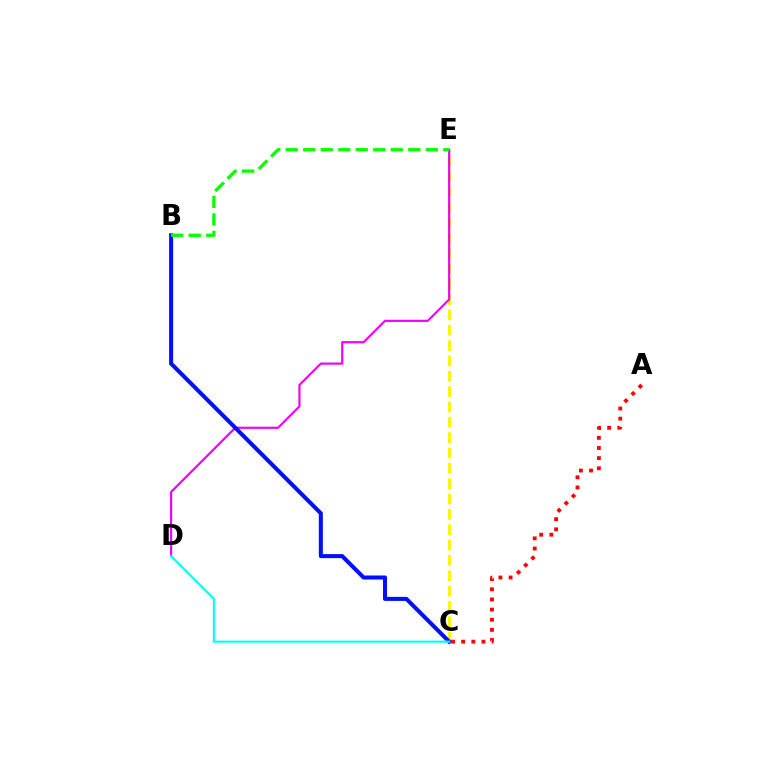{('C', 'E'): [{'color': '#fcf500', 'line_style': 'dashed', 'thickness': 2.08}], ('D', 'E'): [{'color': '#ee00ff', 'line_style': 'solid', 'thickness': 1.57}], ('B', 'C'): [{'color': '#0010ff', 'line_style': 'solid', 'thickness': 2.91}], ('C', 'D'): [{'color': '#00fff6', 'line_style': 'solid', 'thickness': 1.51}], ('B', 'E'): [{'color': '#08ff00', 'line_style': 'dashed', 'thickness': 2.38}], ('A', 'C'): [{'color': '#ff0000', 'line_style': 'dotted', 'thickness': 2.76}]}